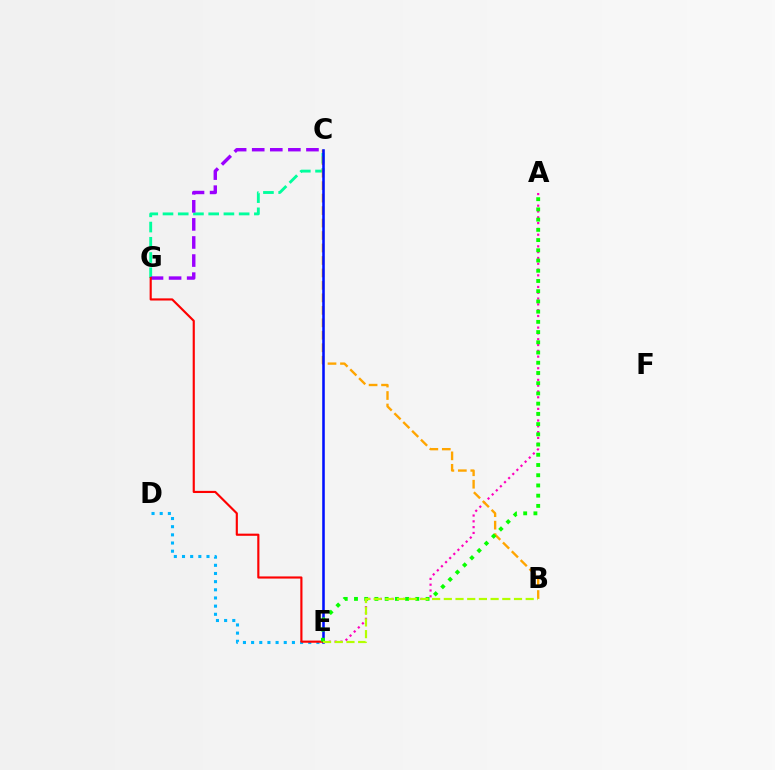{('C', 'G'): [{'color': '#00ff9d', 'line_style': 'dashed', 'thickness': 2.07}, {'color': '#9b00ff', 'line_style': 'dashed', 'thickness': 2.46}], ('A', 'E'): [{'color': '#ff00bd', 'line_style': 'dotted', 'thickness': 1.58}, {'color': '#08ff00', 'line_style': 'dotted', 'thickness': 2.78}], ('D', 'E'): [{'color': '#00b5ff', 'line_style': 'dotted', 'thickness': 2.22}], ('B', 'C'): [{'color': '#ffa500', 'line_style': 'dashed', 'thickness': 1.69}], ('C', 'E'): [{'color': '#0010ff', 'line_style': 'solid', 'thickness': 1.85}], ('E', 'G'): [{'color': '#ff0000', 'line_style': 'solid', 'thickness': 1.55}], ('B', 'E'): [{'color': '#b3ff00', 'line_style': 'dashed', 'thickness': 1.59}]}